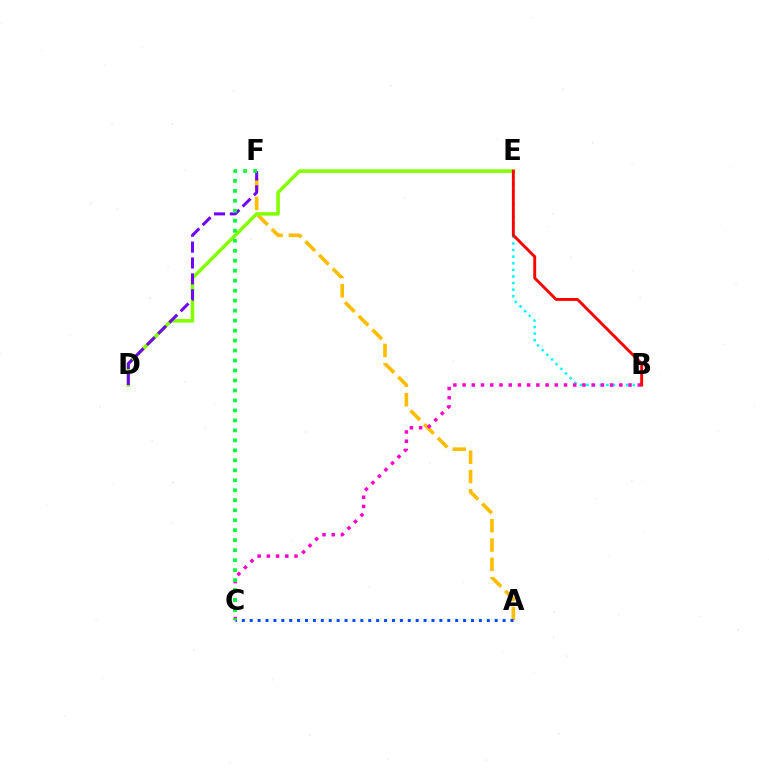{('A', 'F'): [{'color': '#ffbd00', 'line_style': 'dashed', 'thickness': 2.63}], ('D', 'E'): [{'color': '#84ff00', 'line_style': 'solid', 'thickness': 2.55}], ('B', 'E'): [{'color': '#00fff6', 'line_style': 'dotted', 'thickness': 1.79}, {'color': '#ff0000', 'line_style': 'solid', 'thickness': 2.08}], ('B', 'C'): [{'color': '#ff00cf', 'line_style': 'dotted', 'thickness': 2.5}], ('A', 'C'): [{'color': '#004bff', 'line_style': 'dotted', 'thickness': 2.15}], ('D', 'F'): [{'color': '#7200ff', 'line_style': 'dashed', 'thickness': 2.16}], ('C', 'F'): [{'color': '#00ff39', 'line_style': 'dotted', 'thickness': 2.71}]}